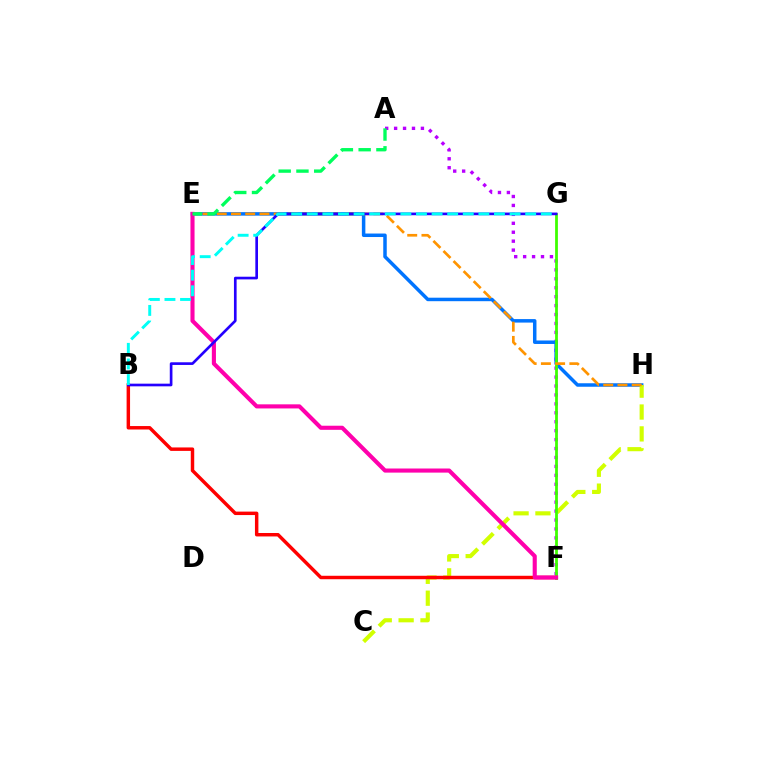{('A', 'F'): [{'color': '#b900ff', 'line_style': 'dotted', 'thickness': 2.43}], ('E', 'H'): [{'color': '#0074ff', 'line_style': 'solid', 'thickness': 2.52}, {'color': '#ff9400', 'line_style': 'dashed', 'thickness': 1.93}], ('C', 'H'): [{'color': '#d1ff00', 'line_style': 'dashed', 'thickness': 2.97}], ('F', 'G'): [{'color': '#3dff00', 'line_style': 'solid', 'thickness': 2.0}], ('B', 'F'): [{'color': '#ff0000', 'line_style': 'solid', 'thickness': 2.49}], ('E', 'F'): [{'color': '#ff00ac', 'line_style': 'solid', 'thickness': 2.96}], ('B', 'G'): [{'color': '#2500ff', 'line_style': 'solid', 'thickness': 1.92}, {'color': '#00fff6', 'line_style': 'dashed', 'thickness': 2.12}], ('A', 'E'): [{'color': '#00ff5c', 'line_style': 'dashed', 'thickness': 2.41}]}